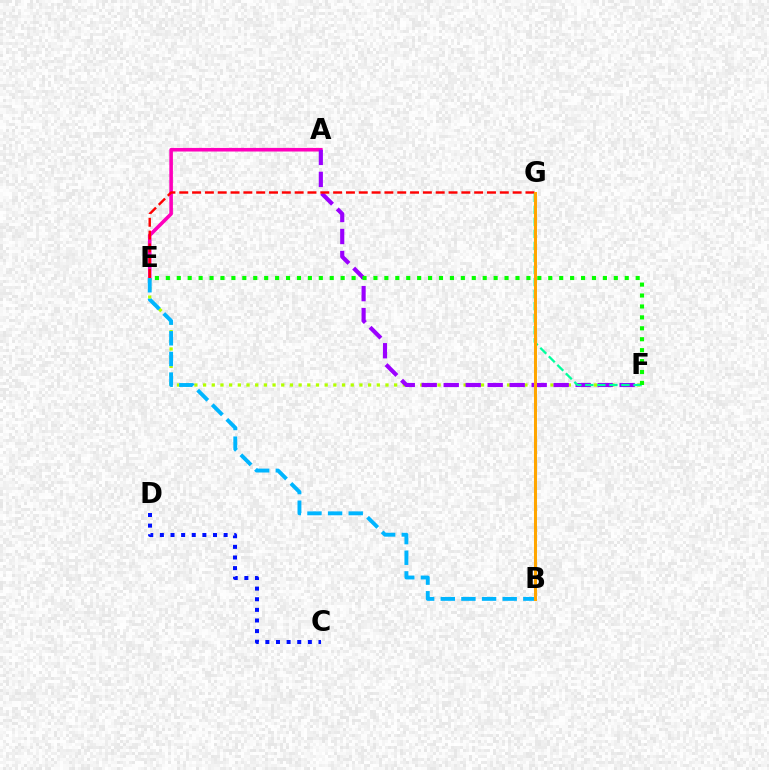{('A', 'E'): [{'color': '#ff00bd', 'line_style': 'solid', 'thickness': 2.59}], ('E', 'F'): [{'color': '#b3ff00', 'line_style': 'dotted', 'thickness': 2.36}, {'color': '#08ff00', 'line_style': 'dotted', 'thickness': 2.97}], ('C', 'D'): [{'color': '#0010ff', 'line_style': 'dotted', 'thickness': 2.89}], ('A', 'F'): [{'color': '#9b00ff', 'line_style': 'dashed', 'thickness': 2.99}], ('E', 'G'): [{'color': '#ff0000', 'line_style': 'dashed', 'thickness': 1.74}], ('F', 'G'): [{'color': '#00ff9d', 'line_style': 'dashed', 'thickness': 1.64}], ('B', 'E'): [{'color': '#00b5ff', 'line_style': 'dashed', 'thickness': 2.8}], ('B', 'G'): [{'color': '#ffa500', 'line_style': 'solid', 'thickness': 2.18}]}